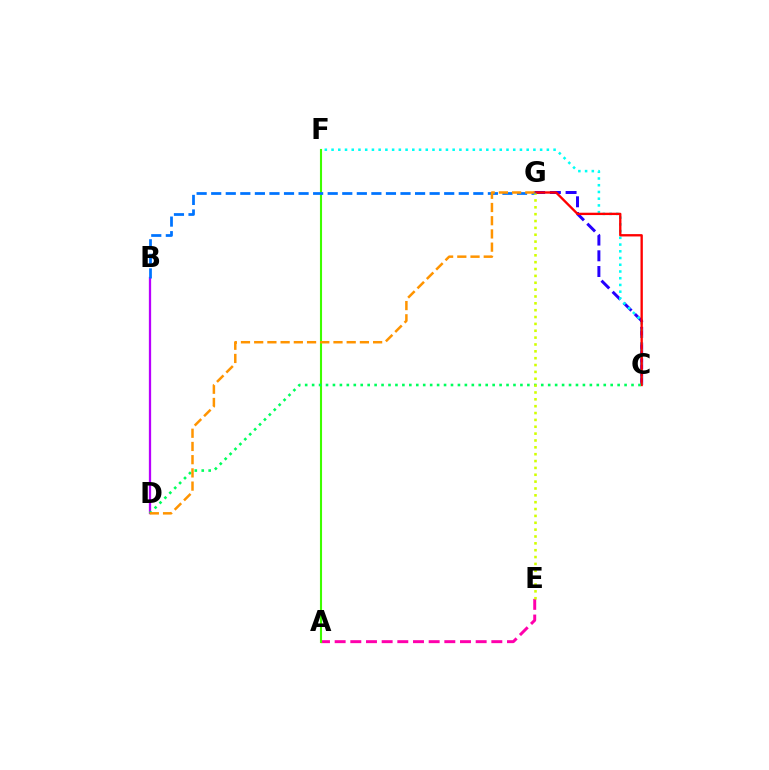{('B', 'D'): [{'color': '#b900ff', 'line_style': 'solid', 'thickness': 1.64}], ('C', 'G'): [{'color': '#2500ff', 'line_style': 'dashed', 'thickness': 2.13}, {'color': '#ff0000', 'line_style': 'solid', 'thickness': 1.69}], ('A', 'E'): [{'color': '#ff00ac', 'line_style': 'dashed', 'thickness': 2.13}], ('C', 'F'): [{'color': '#00fff6', 'line_style': 'dotted', 'thickness': 1.83}], ('A', 'F'): [{'color': '#3dff00', 'line_style': 'solid', 'thickness': 1.52}], ('C', 'D'): [{'color': '#00ff5c', 'line_style': 'dotted', 'thickness': 1.89}], ('B', 'G'): [{'color': '#0074ff', 'line_style': 'dashed', 'thickness': 1.98}], ('E', 'G'): [{'color': '#d1ff00', 'line_style': 'dotted', 'thickness': 1.86}], ('D', 'G'): [{'color': '#ff9400', 'line_style': 'dashed', 'thickness': 1.8}]}